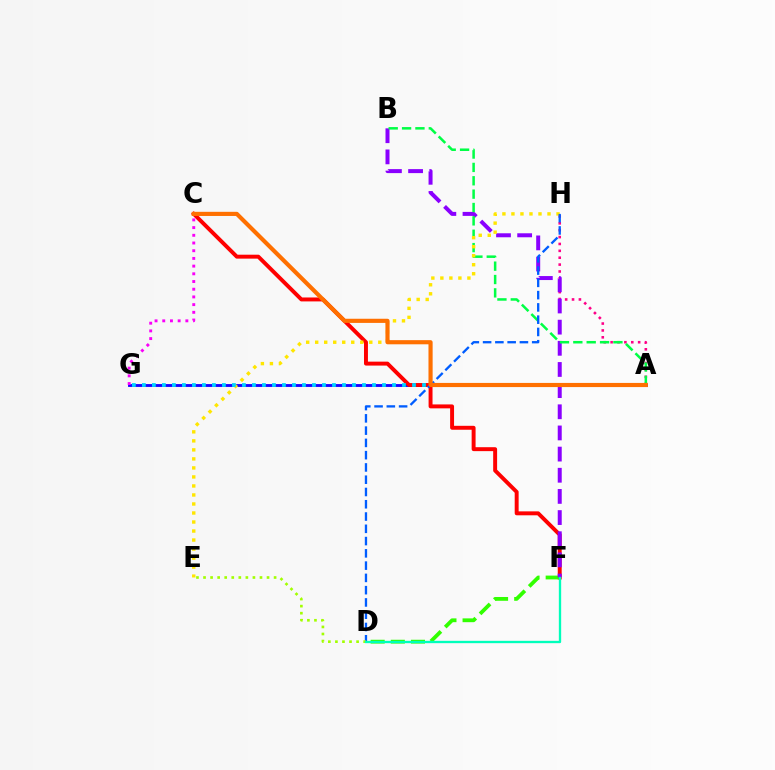{('A', 'H'): [{'color': '#ff0088', 'line_style': 'dotted', 'thickness': 1.87}], ('A', 'G'): [{'color': '#1900ff', 'line_style': 'solid', 'thickness': 2.05}, {'color': '#00d3ff', 'line_style': 'dotted', 'thickness': 2.72}], ('C', 'F'): [{'color': '#ff0000', 'line_style': 'solid', 'thickness': 2.83}], ('D', 'F'): [{'color': '#31ff00', 'line_style': 'dashed', 'thickness': 2.74}, {'color': '#00ffbb', 'line_style': 'solid', 'thickness': 1.68}], ('B', 'F'): [{'color': '#8a00ff', 'line_style': 'dashed', 'thickness': 2.87}], ('A', 'B'): [{'color': '#00ff45', 'line_style': 'dashed', 'thickness': 1.82}], ('E', 'H'): [{'color': '#ffe600', 'line_style': 'dotted', 'thickness': 2.45}], ('D', 'H'): [{'color': '#005dff', 'line_style': 'dashed', 'thickness': 1.67}], ('D', 'E'): [{'color': '#a2ff00', 'line_style': 'dotted', 'thickness': 1.92}], ('C', 'G'): [{'color': '#fa00f9', 'line_style': 'dotted', 'thickness': 2.09}], ('A', 'C'): [{'color': '#ff7000', 'line_style': 'solid', 'thickness': 2.99}]}